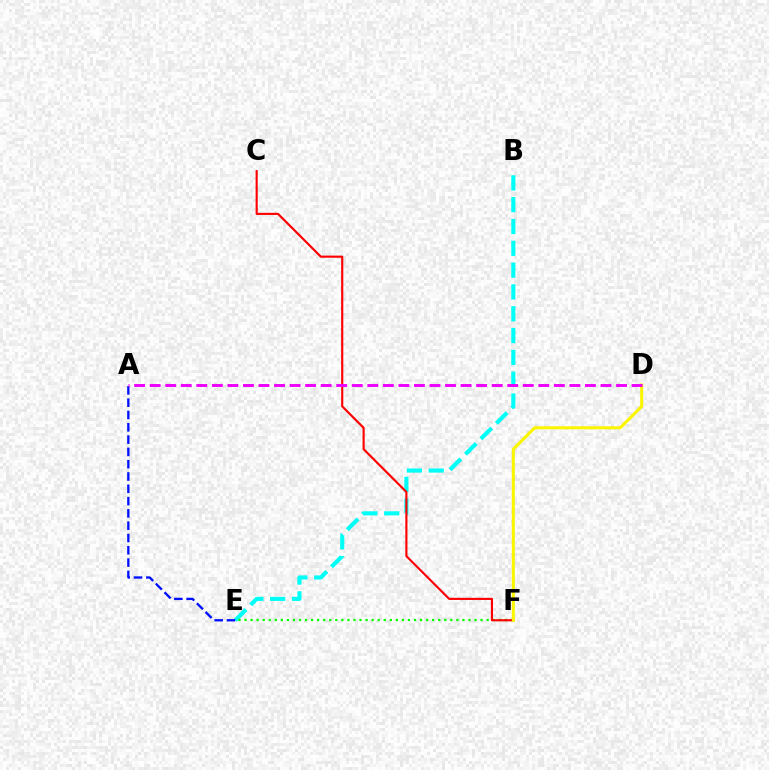{('B', 'E'): [{'color': '#00fff6', 'line_style': 'dashed', 'thickness': 2.96}], ('E', 'F'): [{'color': '#08ff00', 'line_style': 'dotted', 'thickness': 1.64}], ('C', 'F'): [{'color': '#ff0000', 'line_style': 'solid', 'thickness': 1.54}], ('A', 'E'): [{'color': '#0010ff', 'line_style': 'dashed', 'thickness': 1.67}], ('D', 'F'): [{'color': '#fcf500', 'line_style': 'solid', 'thickness': 2.2}], ('A', 'D'): [{'color': '#ee00ff', 'line_style': 'dashed', 'thickness': 2.11}]}